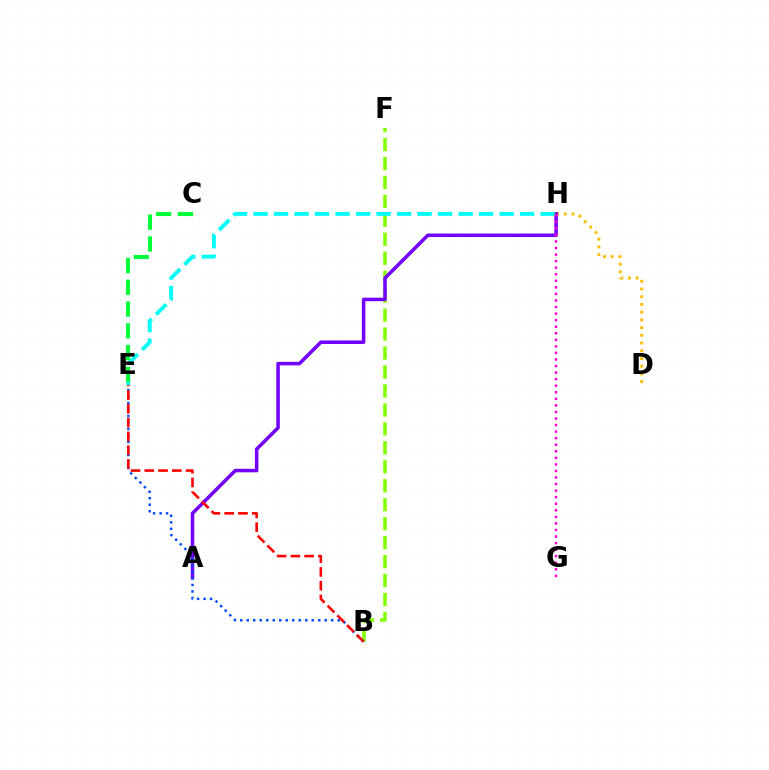{('D', 'H'): [{'color': '#ffbd00', 'line_style': 'dotted', 'thickness': 2.1}], ('B', 'F'): [{'color': '#84ff00', 'line_style': 'dashed', 'thickness': 2.58}], ('A', 'H'): [{'color': '#7200ff', 'line_style': 'solid', 'thickness': 2.54}], ('B', 'E'): [{'color': '#004bff', 'line_style': 'dotted', 'thickness': 1.77}, {'color': '#ff0000', 'line_style': 'dashed', 'thickness': 1.87}], ('E', 'H'): [{'color': '#00fff6', 'line_style': 'dashed', 'thickness': 2.79}], ('C', 'E'): [{'color': '#00ff39', 'line_style': 'dashed', 'thickness': 2.96}], ('G', 'H'): [{'color': '#ff00cf', 'line_style': 'dotted', 'thickness': 1.78}]}